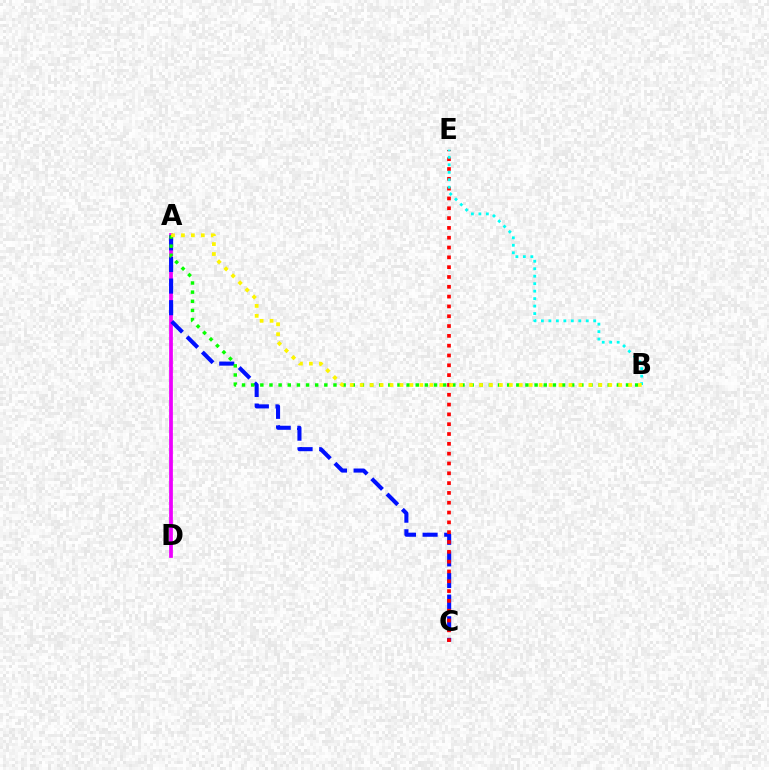{('A', 'D'): [{'color': '#ee00ff', 'line_style': 'solid', 'thickness': 2.7}], ('A', 'C'): [{'color': '#0010ff', 'line_style': 'dashed', 'thickness': 2.94}], ('C', 'E'): [{'color': '#ff0000', 'line_style': 'dotted', 'thickness': 2.67}], ('A', 'B'): [{'color': '#08ff00', 'line_style': 'dotted', 'thickness': 2.48}, {'color': '#fcf500', 'line_style': 'dotted', 'thickness': 2.7}], ('B', 'E'): [{'color': '#00fff6', 'line_style': 'dotted', 'thickness': 2.03}]}